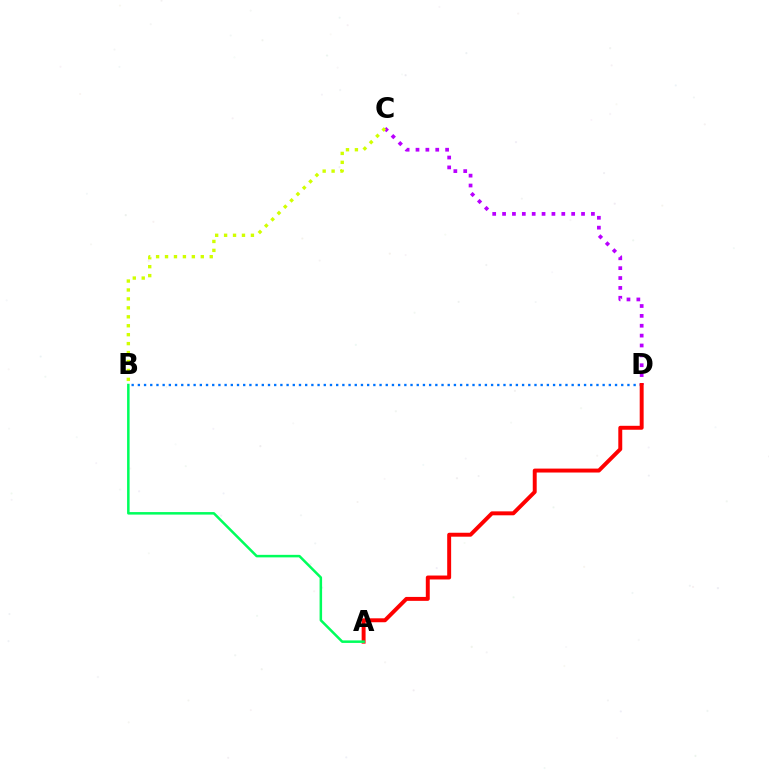{('C', 'D'): [{'color': '#b900ff', 'line_style': 'dotted', 'thickness': 2.68}], ('B', 'C'): [{'color': '#d1ff00', 'line_style': 'dotted', 'thickness': 2.43}], ('B', 'D'): [{'color': '#0074ff', 'line_style': 'dotted', 'thickness': 1.68}], ('A', 'D'): [{'color': '#ff0000', 'line_style': 'solid', 'thickness': 2.83}], ('A', 'B'): [{'color': '#00ff5c', 'line_style': 'solid', 'thickness': 1.81}]}